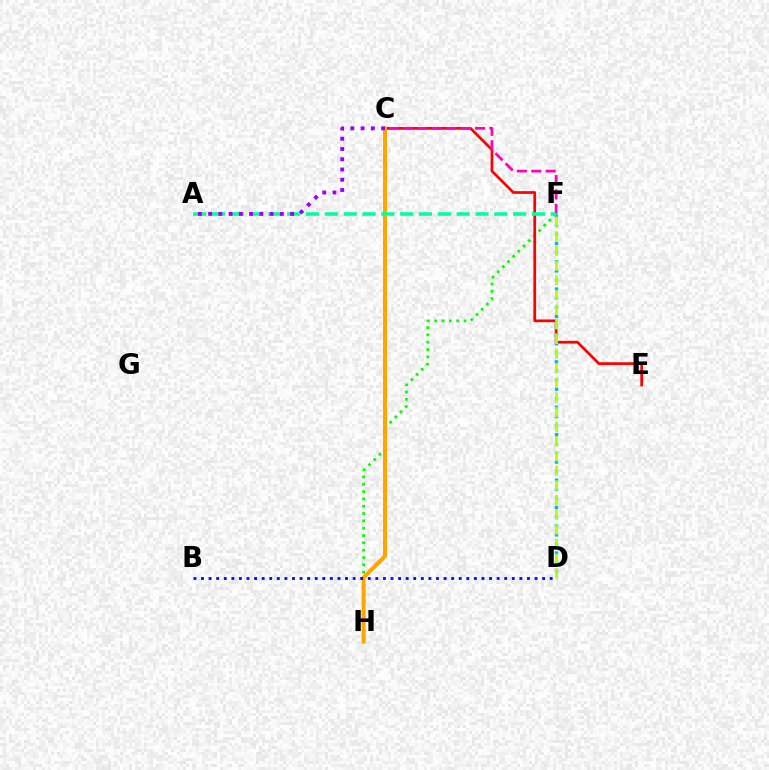{('F', 'H'): [{'color': '#08ff00', 'line_style': 'dotted', 'thickness': 1.99}], ('C', 'E'): [{'color': '#ff0000', 'line_style': 'solid', 'thickness': 1.95}], ('D', 'F'): [{'color': '#00b5ff', 'line_style': 'dotted', 'thickness': 2.47}, {'color': '#b3ff00', 'line_style': 'dashed', 'thickness': 1.99}], ('C', 'F'): [{'color': '#ff00bd', 'line_style': 'dashed', 'thickness': 1.96}], ('C', 'H'): [{'color': '#ffa500', 'line_style': 'solid', 'thickness': 2.87}], ('B', 'D'): [{'color': '#0010ff', 'line_style': 'dotted', 'thickness': 2.06}], ('A', 'F'): [{'color': '#00ff9d', 'line_style': 'dashed', 'thickness': 2.56}], ('A', 'C'): [{'color': '#9b00ff', 'line_style': 'dotted', 'thickness': 2.78}]}